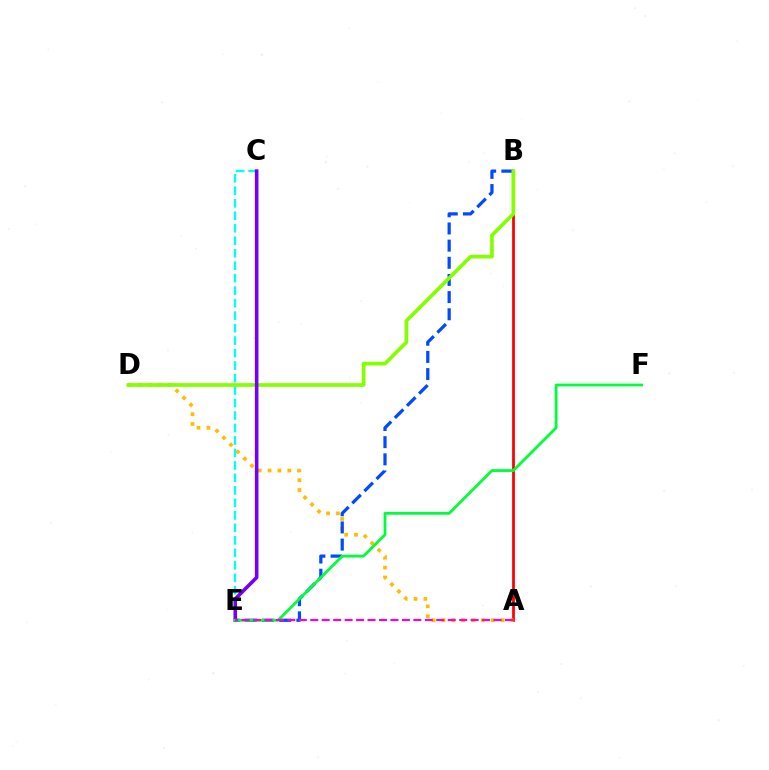{('A', 'B'): [{'color': '#ff0000', 'line_style': 'solid', 'thickness': 1.98}], ('A', 'D'): [{'color': '#ffbd00', 'line_style': 'dotted', 'thickness': 2.68}], ('C', 'E'): [{'color': '#00fff6', 'line_style': 'dashed', 'thickness': 1.7}, {'color': '#7200ff', 'line_style': 'solid', 'thickness': 2.58}], ('B', 'E'): [{'color': '#004bff', 'line_style': 'dashed', 'thickness': 2.33}], ('B', 'D'): [{'color': '#84ff00', 'line_style': 'solid', 'thickness': 2.65}], ('E', 'F'): [{'color': '#00ff39', 'line_style': 'solid', 'thickness': 2.01}], ('A', 'E'): [{'color': '#ff00cf', 'line_style': 'dashed', 'thickness': 1.56}]}